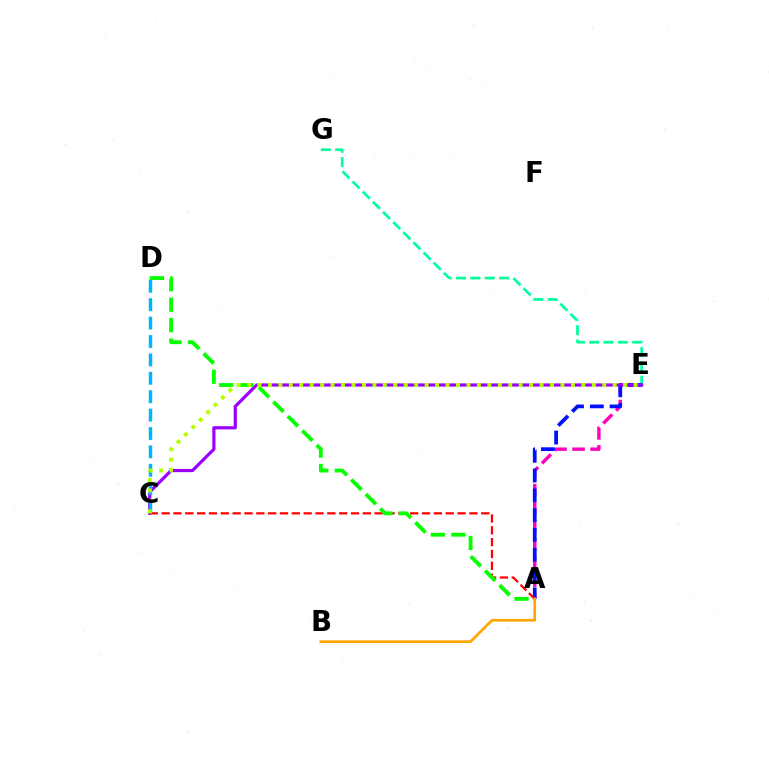{('E', 'G'): [{'color': '#00ff9d', 'line_style': 'dashed', 'thickness': 1.95}], ('A', 'E'): [{'color': '#ff00bd', 'line_style': 'dashed', 'thickness': 2.46}, {'color': '#0010ff', 'line_style': 'dashed', 'thickness': 2.69}], ('C', 'E'): [{'color': '#9b00ff', 'line_style': 'solid', 'thickness': 2.3}, {'color': '#b3ff00', 'line_style': 'dotted', 'thickness': 2.84}], ('A', 'C'): [{'color': '#ff0000', 'line_style': 'dashed', 'thickness': 1.61}], ('A', 'D'): [{'color': '#08ff00', 'line_style': 'dashed', 'thickness': 2.78}], ('C', 'D'): [{'color': '#00b5ff', 'line_style': 'dashed', 'thickness': 2.5}], ('A', 'B'): [{'color': '#ffa500', 'line_style': 'solid', 'thickness': 1.93}]}